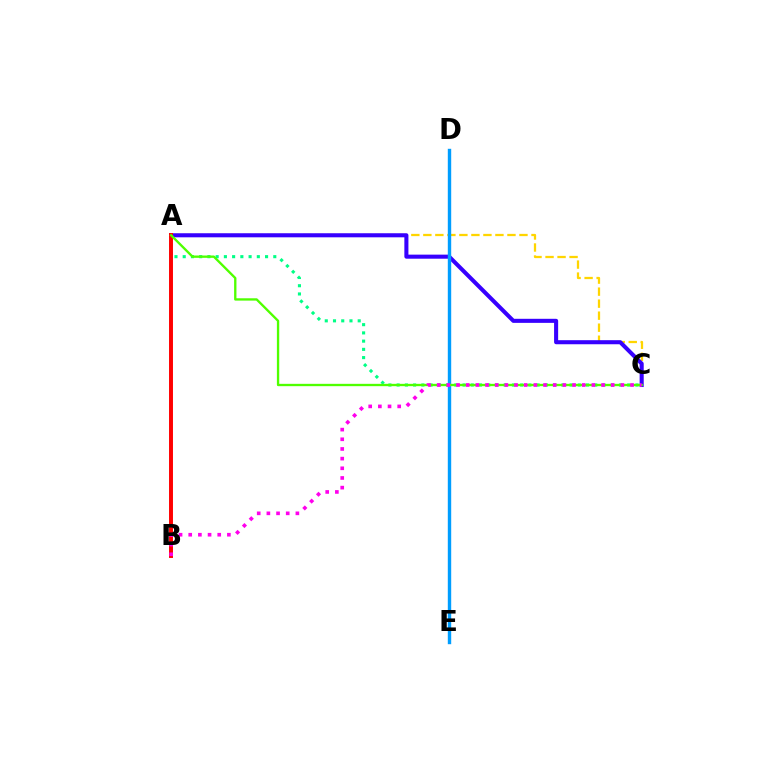{('A', 'C'): [{'color': '#ffd500', 'line_style': 'dashed', 'thickness': 1.63}, {'color': '#3700ff', 'line_style': 'solid', 'thickness': 2.93}, {'color': '#00ff86', 'line_style': 'dotted', 'thickness': 2.24}, {'color': '#4fff00', 'line_style': 'solid', 'thickness': 1.68}], ('A', 'B'): [{'color': '#ff0000', 'line_style': 'solid', 'thickness': 2.83}], ('D', 'E'): [{'color': '#009eff', 'line_style': 'solid', 'thickness': 2.45}], ('B', 'C'): [{'color': '#ff00ed', 'line_style': 'dotted', 'thickness': 2.63}]}